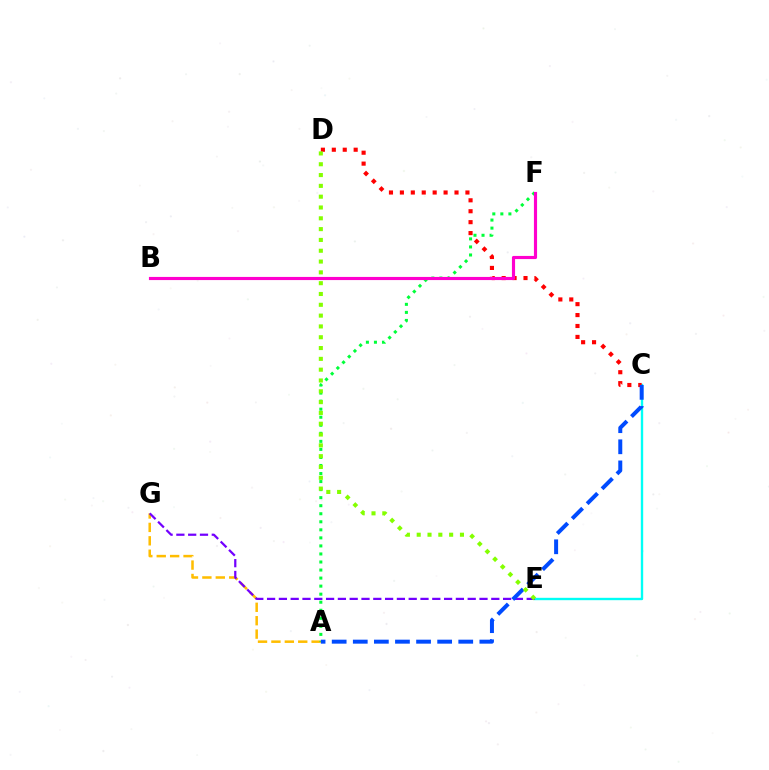{('C', 'E'): [{'color': '#00fff6', 'line_style': 'solid', 'thickness': 1.71}], ('A', 'G'): [{'color': '#ffbd00', 'line_style': 'dashed', 'thickness': 1.82}], ('C', 'D'): [{'color': '#ff0000', 'line_style': 'dotted', 'thickness': 2.97}], ('A', 'F'): [{'color': '#00ff39', 'line_style': 'dotted', 'thickness': 2.19}], ('E', 'G'): [{'color': '#7200ff', 'line_style': 'dashed', 'thickness': 1.6}], ('B', 'F'): [{'color': '#ff00cf', 'line_style': 'solid', 'thickness': 2.26}], ('A', 'C'): [{'color': '#004bff', 'line_style': 'dashed', 'thickness': 2.87}], ('D', 'E'): [{'color': '#84ff00', 'line_style': 'dotted', 'thickness': 2.94}]}